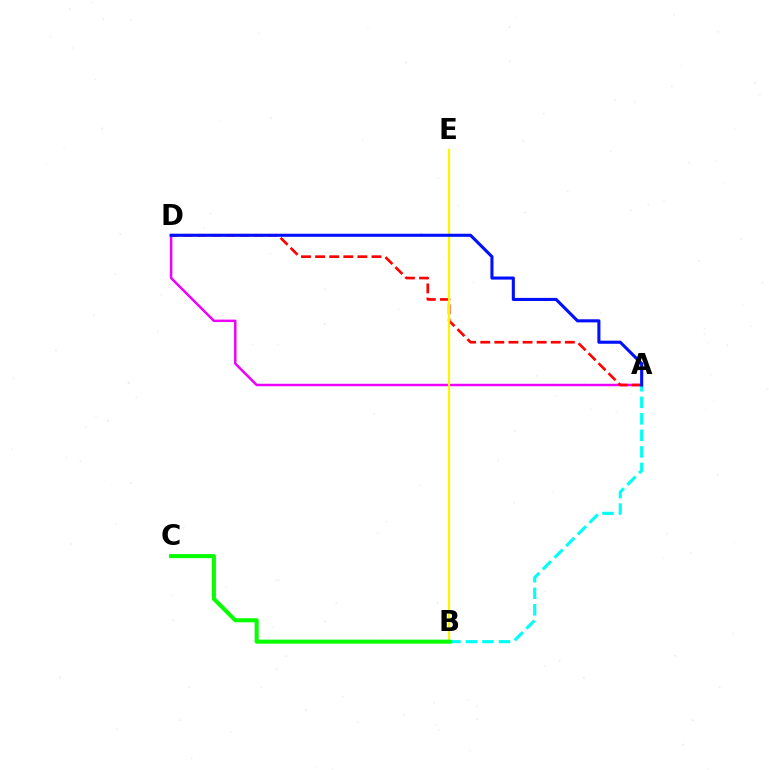{('A', 'D'): [{'color': '#ee00ff', 'line_style': 'solid', 'thickness': 1.78}, {'color': '#ff0000', 'line_style': 'dashed', 'thickness': 1.92}, {'color': '#0010ff', 'line_style': 'solid', 'thickness': 2.22}], ('B', 'E'): [{'color': '#fcf500', 'line_style': 'solid', 'thickness': 1.57}], ('A', 'B'): [{'color': '#00fff6', 'line_style': 'dashed', 'thickness': 2.24}], ('B', 'C'): [{'color': '#08ff00', 'line_style': 'solid', 'thickness': 2.92}]}